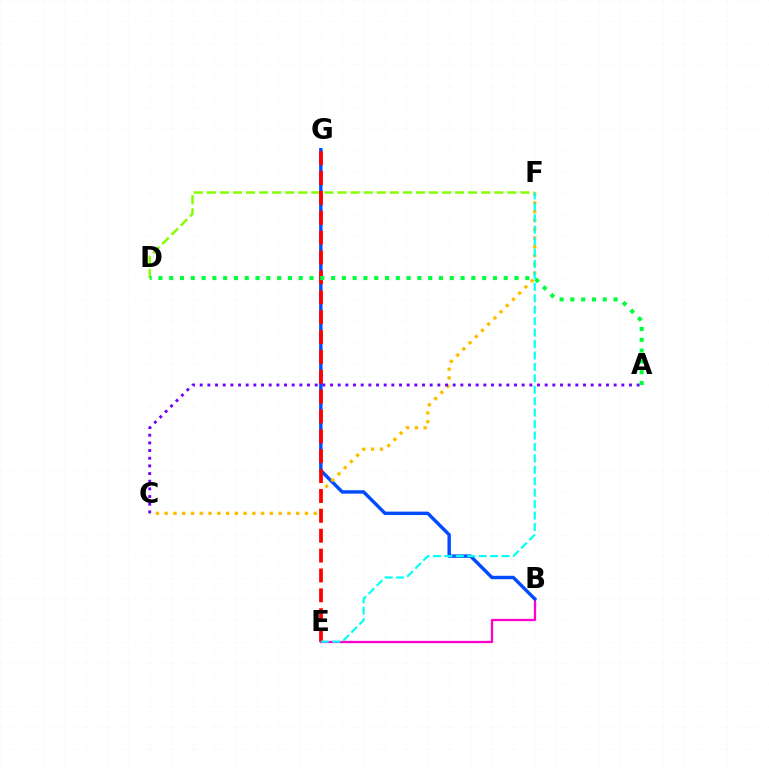{('B', 'E'): [{'color': '#ff00cf', 'line_style': 'solid', 'thickness': 1.64}], ('D', 'F'): [{'color': '#84ff00', 'line_style': 'dashed', 'thickness': 1.78}], ('B', 'G'): [{'color': '#004bff', 'line_style': 'solid', 'thickness': 2.46}], ('C', 'F'): [{'color': '#ffbd00', 'line_style': 'dotted', 'thickness': 2.38}], ('E', 'G'): [{'color': '#ff0000', 'line_style': 'dashed', 'thickness': 2.7}], ('A', 'C'): [{'color': '#7200ff', 'line_style': 'dotted', 'thickness': 2.08}], ('A', 'D'): [{'color': '#00ff39', 'line_style': 'dotted', 'thickness': 2.93}], ('E', 'F'): [{'color': '#00fff6', 'line_style': 'dashed', 'thickness': 1.55}]}